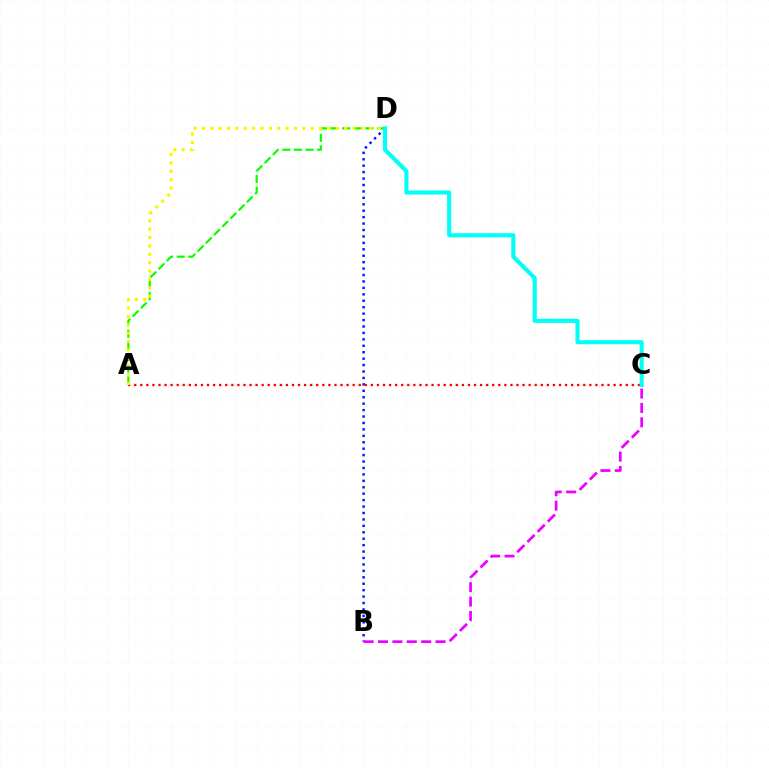{('A', 'D'): [{'color': '#08ff00', 'line_style': 'dashed', 'thickness': 1.58}, {'color': '#fcf500', 'line_style': 'dotted', 'thickness': 2.27}], ('B', 'D'): [{'color': '#0010ff', 'line_style': 'dotted', 'thickness': 1.75}], ('A', 'C'): [{'color': '#ff0000', 'line_style': 'dotted', 'thickness': 1.65}], ('C', 'D'): [{'color': '#00fff6', 'line_style': 'solid', 'thickness': 2.96}], ('B', 'C'): [{'color': '#ee00ff', 'line_style': 'dashed', 'thickness': 1.95}]}